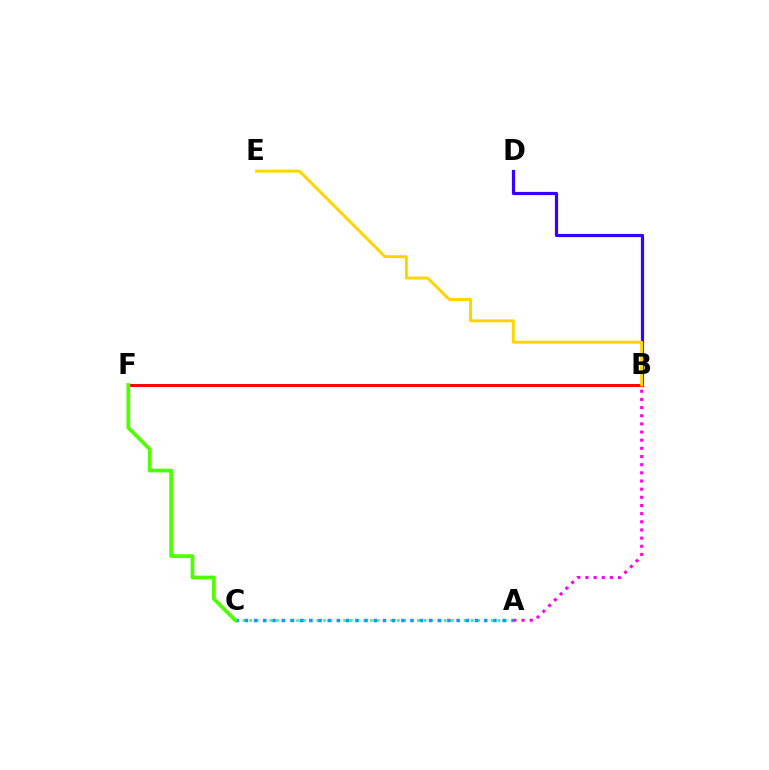{('A', 'C'): [{'color': '#00ff86', 'line_style': 'dotted', 'thickness': 1.82}, {'color': '#009eff', 'line_style': 'dotted', 'thickness': 2.5}], ('B', 'D'): [{'color': '#3700ff', 'line_style': 'solid', 'thickness': 2.3}], ('B', 'F'): [{'color': '#ff0000', 'line_style': 'solid', 'thickness': 2.13}], ('B', 'E'): [{'color': '#ffd500', 'line_style': 'solid', 'thickness': 2.14}], ('A', 'B'): [{'color': '#ff00ed', 'line_style': 'dotted', 'thickness': 2.22}], ('C', 'F'): [{'color': '#4fff00', 'line_style': 'solid', 'thickness': 2.69}]}